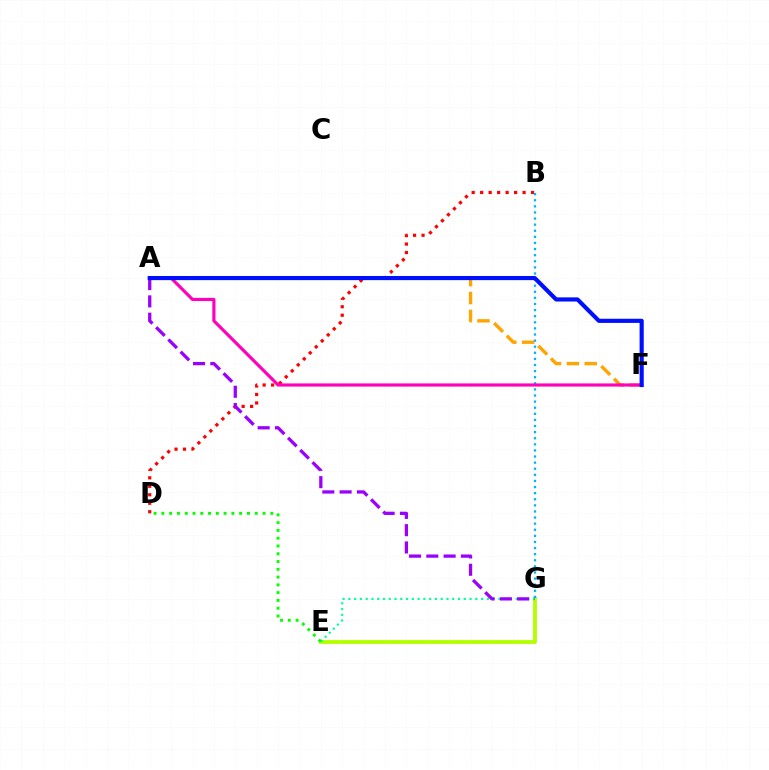{('B', 'D'): [{'color': '#ff0000', 'line_style': 'dotted', 'thickness': 2.3}], ('A', 'F'): [{'color': '#ffa500', 'line_style': 'dashed', 'thickness': 2.43}, {'color': '#ff00bd', 'line_style': 'solid', 'thickness': 2.27}, {'color': '#0010ff', 'line_style': 'solid', 'thickness': 2.99}], ('E', 'G'): [{'color': '#b3ff00', 'line_style': 'solid', 'thickness': 2.75}, {'color': '#00ff9d', 'line_style': 'dotted', 'thickness': 1.57}], ('B', 'G'): [{'color': '#00b5ff', 'line_style': 'dotted', 'thickness': 1.66}], ('A', 'G'): [{'color': '#9b00ff', 'line_style': 'dashed', 'thickness': 2.35}], ('D', 'E'): [{'color': '#08ff00', 'line_style': 'dotted', 'thickness': 2.11}]}